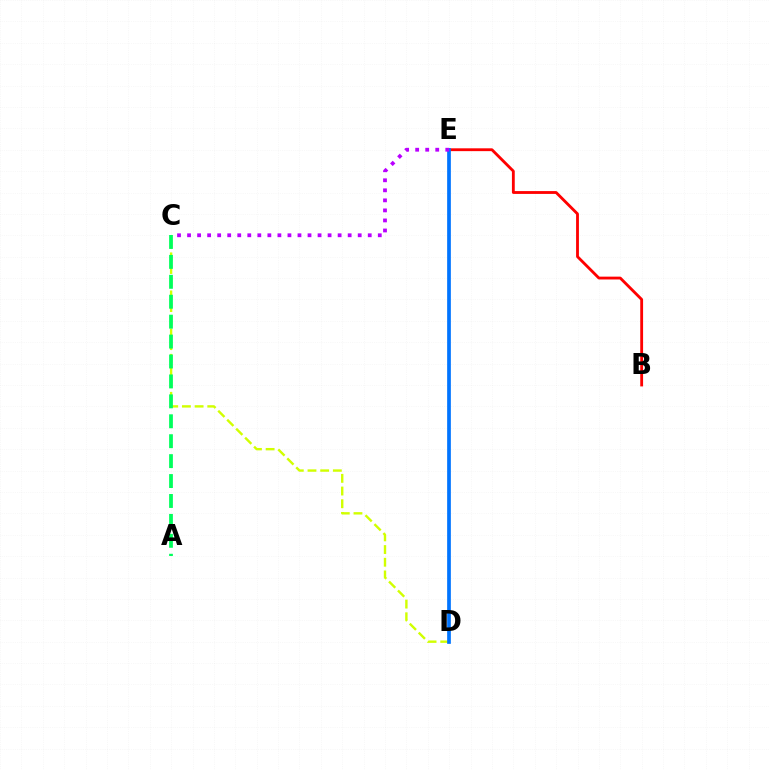{('C', 'D'): [{'color': '#d1ff00', 'line_style': 'dashed', 'thickness': 1.72}], ('B', 'E'): [{'color': '#ff0000', 'line_style': 'solid', 'thickness': 2.04}], ('D', 'E'): [{'color': '#0074ff', 'line_style': 'solid', 'thickness': 2.67}], ('C', 'E'): [{'color': '#b900ff', 'line_style': 'dotted', 'thickness': 2.73}], ('A', 'C'): [{'color': '#00ff5c', 'line_style': 'dashed', 'thickness': 2.71}]}